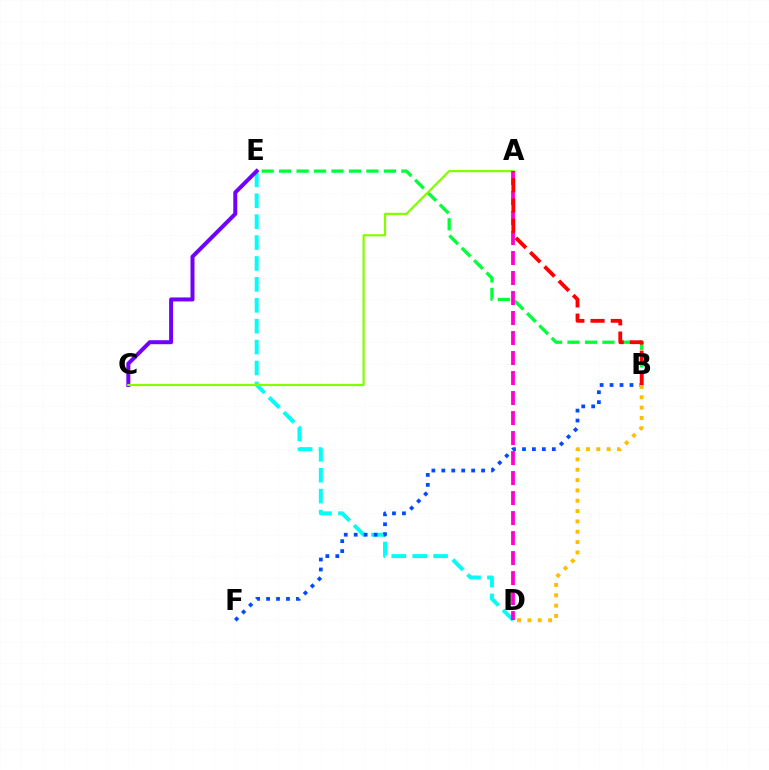{('D', 'E'): [{'color': '#00fff6', 'line_style': 'dashed', 'thickness': 2.84}], ('B', 'F'): [{'color': '#004bff', 'line_style': 'dotted', 'thickness': 2.7}], ('C', 'E'): [{'color': '#7200ff', 'line_style': 'solid', 'thickness': 2.87}], ('B', 'E'): [{'color': '#00ff39', 'line_style': 'dashed', 'thickness': 2.37}], ('A', 'C'): [{'color': '#84ff00', 'line_style': 'solid', 'thickness': 1.6}], ('B', 'D'): [{'color': '#ffbd00', 'line_style': 'dotted', 'thickness': 2.81}], ('A', 'D'): [{'color': '#ff00cf', 'line_style': 'dashed', 'thickness': 2.72}], ('A', 'B'): [{'color': '#ff0000', 'line_style': 'dashed', 'thickness': 2.75}]}